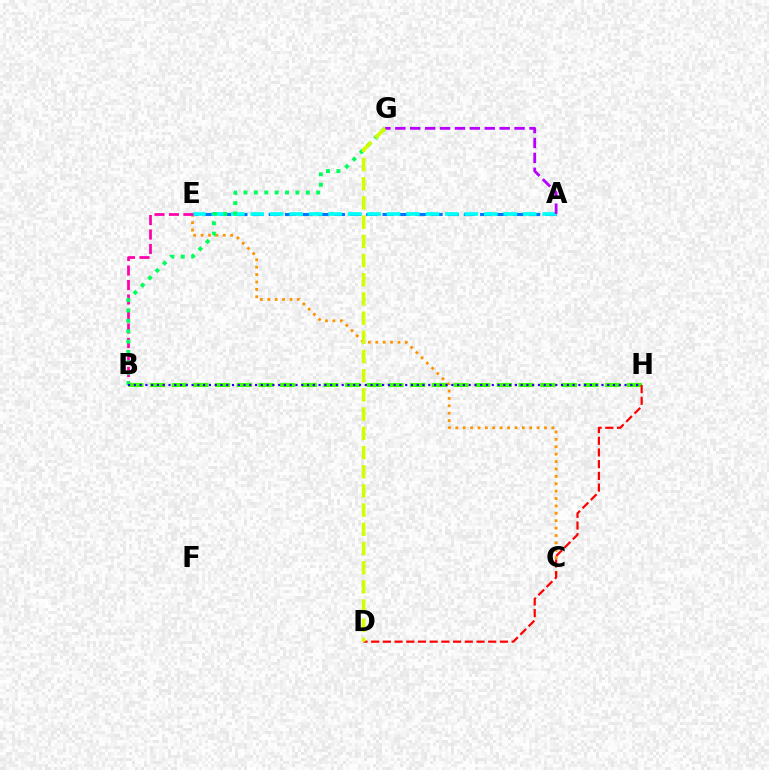{('A', 'E'): [{'color': '#0074ff', 'line_style': 'dashed', 'thickness': 2.21}, {'color': '#00fff6', 'line_style': 'dashed', 'thickness': 2.64}], ('C', 'E'): [{'color': '#ff9400', 'line_style': 'dotted', 'thickness': 2.01}], ('B', 'E'): [{'color': '#ff00ac', 'line_style': 'dashed', 'thickness': 1.97}], ('B', 'G'): [{'color': '#00ff5c', 'line_style': 'dotted', 'thickness': 2.82}], ('B', 'H'): [{'color': '#3dff00', 'line_style': 'dashed', 'thickness': 2.94}, {'color': '#2500ff', 'line_style': 'dotted', 'thickness': 1.57}], ('A', 'G'): [{'color': '#b900ff', 'line_style': 'dashed', 'thickness': 2.03}], ('D', 'H'): [{'color': '#ff0000', 'line_style': 'dashed', 'thickness': 1.59}], ('D', 'G'): [{'color': '#d1ff00', 'line_style': 'dashed', 'thickness': 2.61}]}